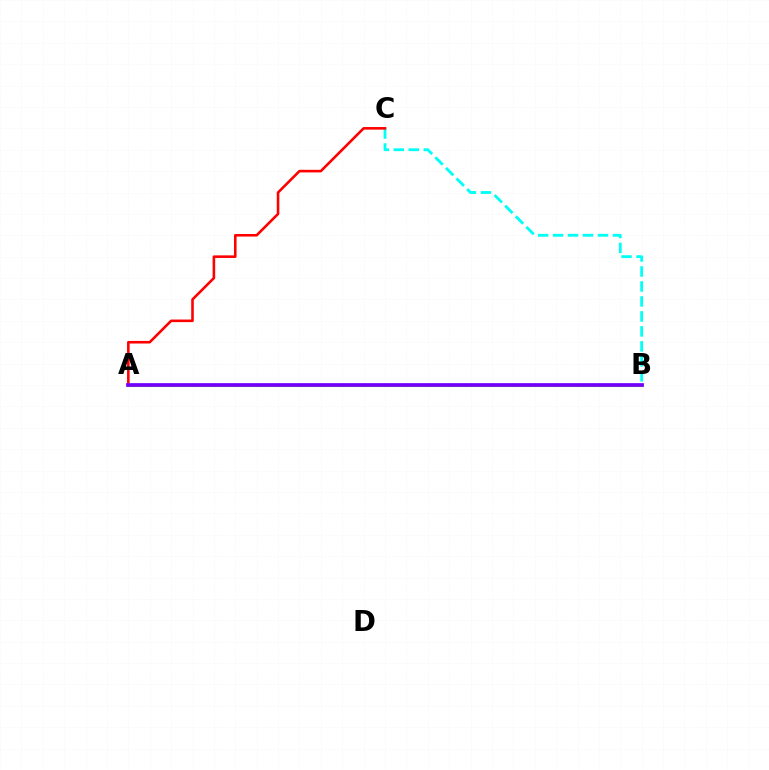{('B', 'C'): [{'color': '#00fff6', 'line_style': 'dashed', 'thickness': 2.03}], ('A', 'B'): [{'color': '#84ff00', 'line_style': 'solid', 'thickness': 2.24}, {'color': '#7200ff', 'line_style': 'solid', 'thickness': 2.67}], ('A', 'C'): [{'color': '#ff0000', 'line_style': 'solid', 'thickness': 1.86}]}